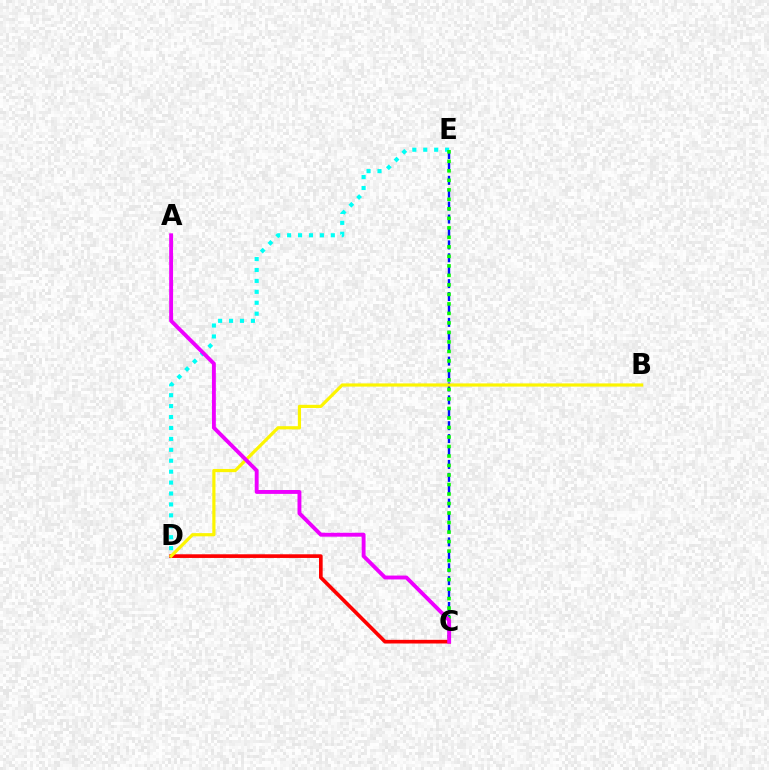{('C', 'E'): [{'color': '#0010ff', 'line_style': 'dashed', 'thickness': 1.75}, {'color': '#08ff00', 'line_style': 'dotted', 'thickness': 2.58}], ('C', 'D'): [{'color': '#ff0000', 'line_style': 'solid', 'thickness': 2.64}], ('D', 'E'): [{'color': '#00fff6', 'line_style': 'dotted', 'thickness': 2.97}], ('B', 'D'): [{'color': '#fcf500', 'line_style': 'solid', 'thickness': 2.29}], ('A', 'C'): [{'color': '#ee00ff', 'line_style': 'solid', 'thickness': 2.79}]}